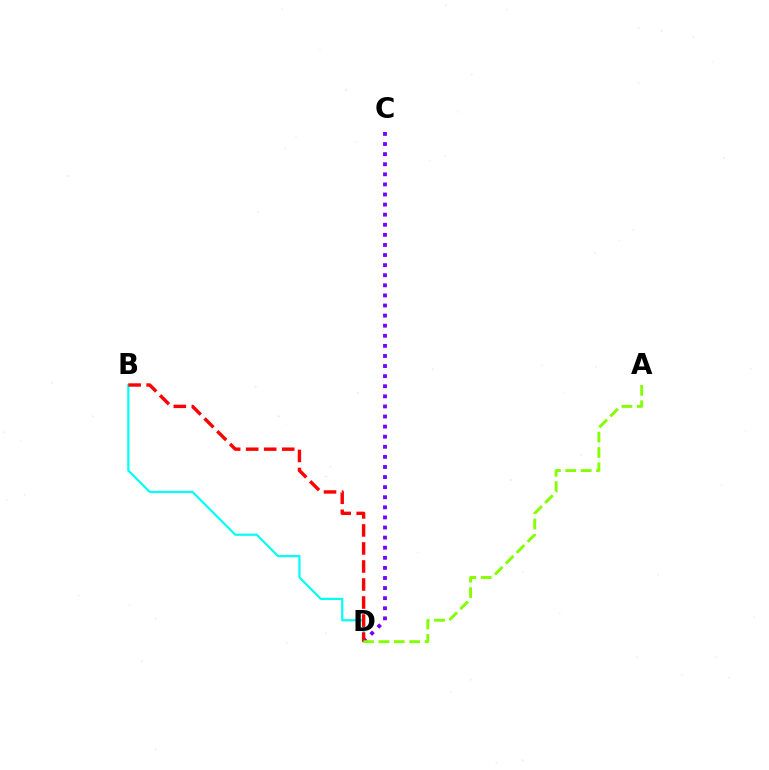{('C', 'D'): [{'color': '#7200ff', 'line_style': 'dotted', 'thickness': 2.74}], ('B', 'D'): [{'color': '#00fff6', 'line_style': 'solid', 'thickness': 1.58}, {'color': '#ff0000', 'line_style': 'dashed', 'thickness': 2.45}], ('A', 'D'): [{'color': '#84ff00', 'line_style': 'dashed', 'thickness': 2.09}]}